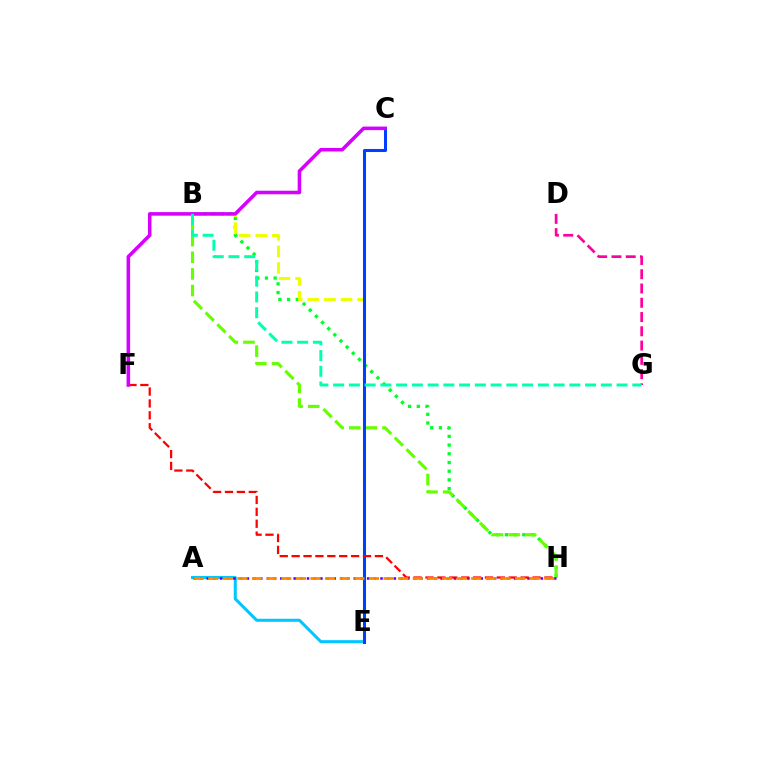{('B', 'H'): [{'color': '#00ff27', 'line_style': 'dotted', 'thickness': 2.36}, {'color': '#66ff00', 'line_style': 'dashed', 'thickness': 2.26}], ('A', 'E'): [{'color': '#00c7ff', 'line_style': 'solid', 'thickness': 2.18}], ('B', 'E'): [{'color': '#eeff00', 'line_style': 'dashed', 'thickness': 2.25}], ('C', 'E'): [{'color': '#003fff', 'line_style': 'solid', 'thickness': 2.19}], ('D', 'G'): [{'color': '#ff00a0', 'line_style': 'dashed', 'thickness': 1.94}], ('A', 'H'): [{'color': '#4f00ff', 'line_style': 'dotted', 'thickness': 1.82}, {'color': '#ff8800', 'line_style': 'dashed', 'thickness': 1.99}], ('F', 'H'): [{'color': '#ff0000', 'line_style': 'dashed', 'thickness': 1.62}], ('C', 'F'): [{'color': '#d600ff', 'line_style': 'solid', 'thickness': 2.55}], ('B', 'G'): [{'color': '#00ffaf', 'line_style': 'dashed', 'thickness': 2.14}]}